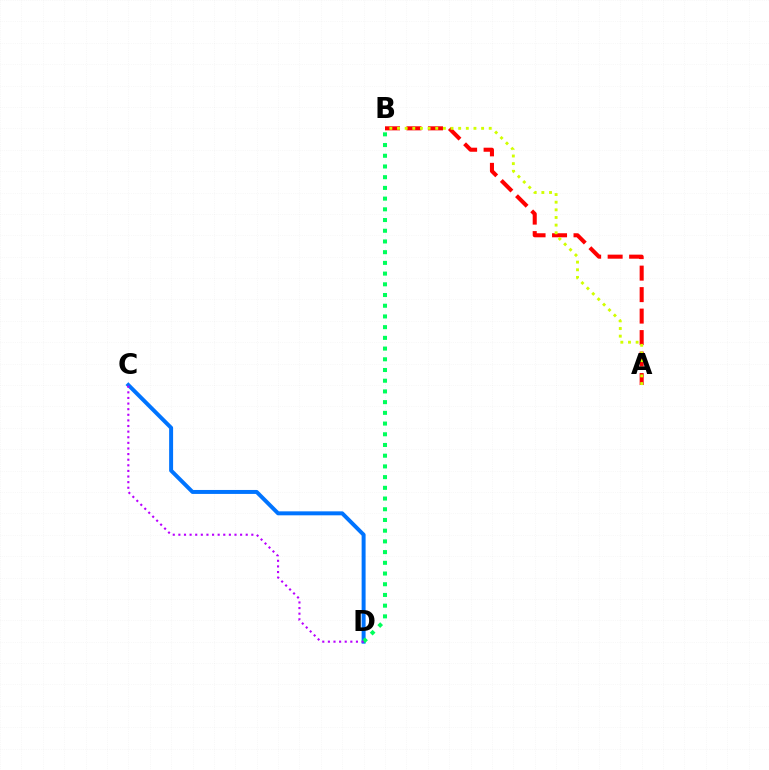{('C', 'D'): [{'color': '#0074ff', 'line_style': 'solid', 'thickness': 2.85}, {'color': '#b900ff', 'line_style': 'dotted', 'thickness': 1.52}], ('A', 'B'): [{'color': '#ff0000', 'line_style': 'dashed', 'thickness': 2.92}, {'color': '#d1ff00', 'line_style': 'dotted', 'thickness': 2.08}], ('B', 'D'): [{'color': '#00ff5c', 'line_style': 'dotted', 'thickness': 2.91}]}